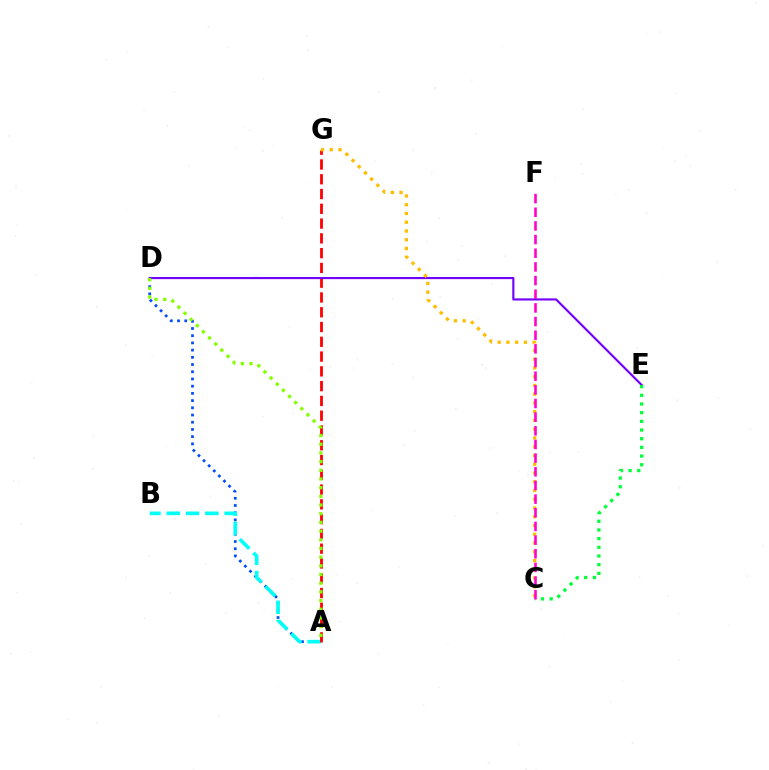{('A', 'D'): [{'color': '#004bff', 'line_style': 'dotted', 'thickness': 1.96}, {'color': '#84ff00', 'line_style': 'dotted', 'thickness': 2.36}], ('A', 'B'): [{'color': '#00fff6', 'line_style': 'dashed', 'thickness': 2.62}], ('A', 'G'): [{'color': '#ff0000', 'line_style': 'dashed', 'thickness': 2.01}], ('D', 'E'): [{'color': '#7200ff', 'line_style': 'solid', 'thickness': 1.55}], ('C', 'E'): [{'color': '#00ff39', 'line_style': 'dotted', 'thickness': 2.36}], ('C', 'G'): [{'color': '#ffbd00', 'line_style': 'dotted', 'thickness': 2.38}], ('C', 'F'): [{'color': '#ff00cf', 'line_style': 'dashed', 'thickness': 1.86}]}